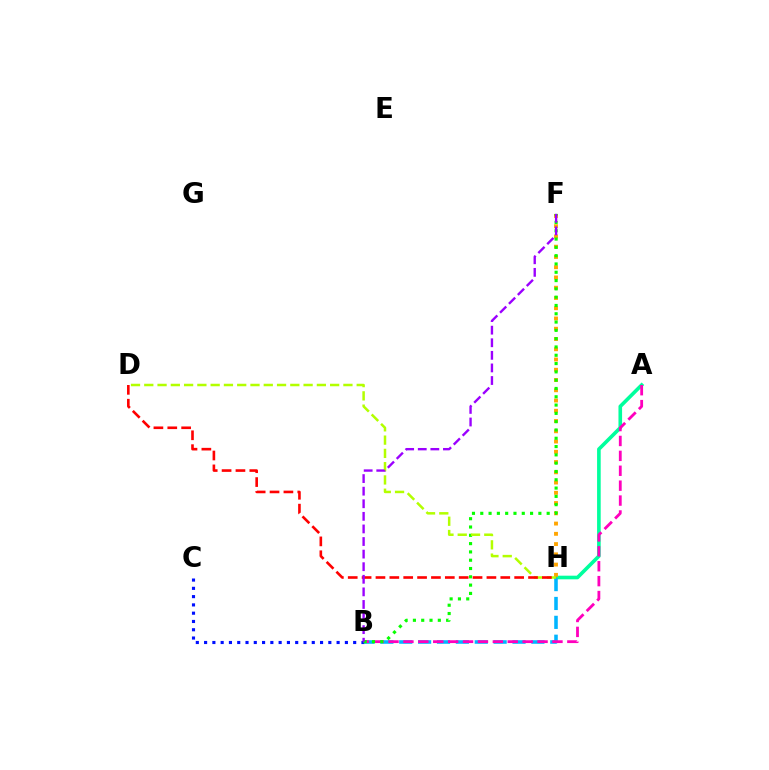{('A', 'H'): [{'color': '#00ff9d', 'line_style': 'solid', 'thickness': 2.61}], ('B', 'C'): [{'color': '#0010ff', 'line_style': 'dotted', 'thickness': 2.25}], ('B', 'H'): [{'color': '#00b5ff', 'line_style': 'dashed', 'thickness': 2.56}], ('F', 'H'): [{'color': '#ffa500', 'line_style': 'dotted', 'thickness': 2.79}], ('A', 'B'): [{'color': '#ff00bd', 'line_style': 'dashed', 'thickness': 2.02}], ('B', 'F'): [{'color': '#08ff00', 'line_style': 'dotted', 'thickness': 2.26}, {'color': '#9b00ff', 'line_style': 'dashed', 'thickness': 1.71}], ('D', 'H'): [{'color': '#b3ff00', 'line_style': 'dashed', 'thickness': 1.8}, {'color': '#ff0000', 'line_style': 'dashed', 'thickness': 1.88}]}